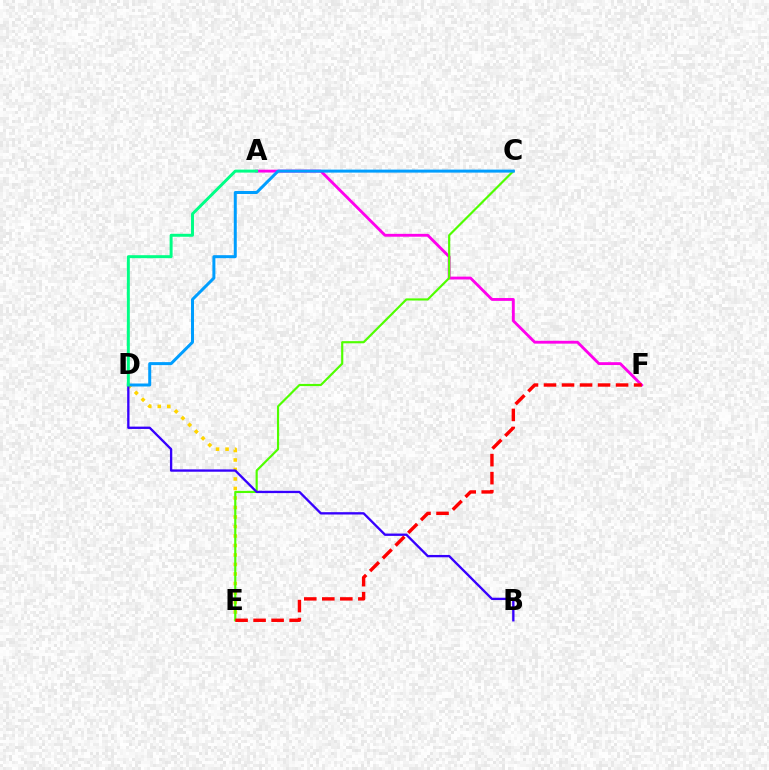{('A', 'F'): [{'color': '#ff00ed', 'line_style': 'solid', 'thickness': 2.05}], ('D', 'E'): [{'color': '#ffd500', 'line_style': 'dotted', 'thickness': 2.58}], ('C', 'E'): [{'color': '#4fff00', 'line_style': 'solid', 'thickness': 1.56}], ('C', 'D'): [{'color': '#009eff', 'line_style': 'solid', 'thickness': 2.15}], ('B', 'D'): [{'color': '#3700ff', 'line_style': 'solid', 'thickness': 1.68}], ('A', 'D'): [{'color': '#00ff86', 'line_style': 'solid', 'thickness': 2.13}], ('E', 'F'): [{'color': '#ff0000', 'line_style': 'dashed', 'thickness': 2.45}]}